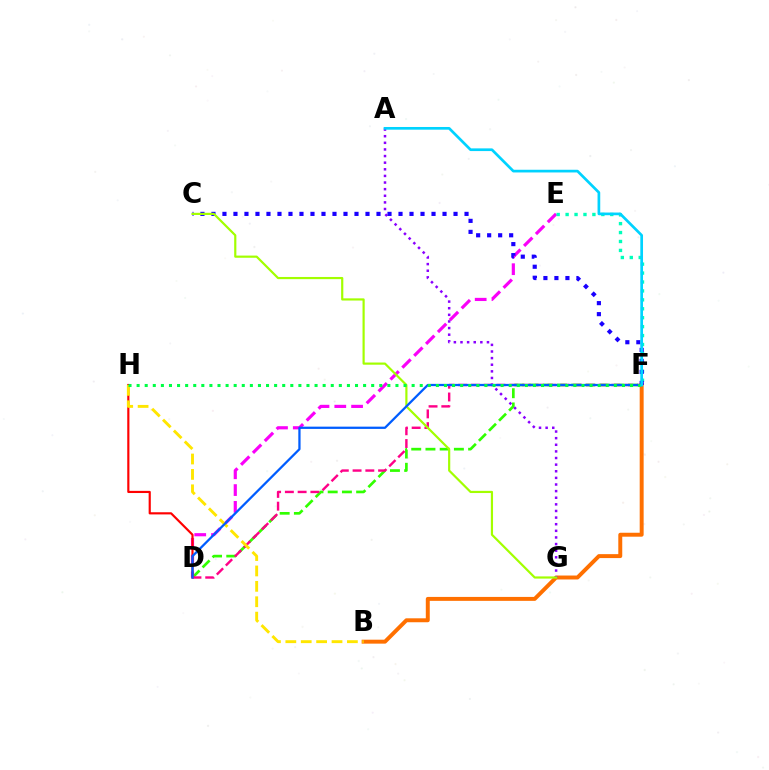{('D', 'F'): [{'color': '#31ff00', 'line_style': 'dashed', 'thickness': 1.93}, {'color': '#ff0088', 'line_style': 'dashed', 'thickness': 1.73}, {'color': '#005dff', 'line_style': 'solid', 'thickness': 1.63}], ('D', 'E'): [{'color': '#fa00f9', 'line_style': 'dashed', 'thickness': 2.28}], ('D', 'H'): [{'color': '#ff0000', 'line_style': 'solid', 'thickness': 1.56}], ('B', 'F'): [{'color': '#ff7000', 'line_style': 'solid', 'thickness': 2.84}], ('E', 'F'): [{'color': '#00ffbb', 'line_style': 'dotted', 'thickness': 2.43}], ('A', 'G'): [{'color': '#8a00ff', 'line_style': 'dotted', 'thickness': 1.8}], ('C', 'F'): [{'color': '#1900ff', 'line_style': 'dotted', 'thickness': 2.99}], ('B', 'H'): [{'color': '#ffe600', 'line_style': 'dashed', 'thickness': 2.09}], ('C', 'G'): [{'color': '#a2ff00', 'line_style': 'solid', 'thickness': 1.57}], ('F', 'H'): [{'color': '#00ff45', 'line_style': 'dotted', 'thickness': 2.2}], ('A', 'F'): [{'color': '#00d3ff', 'line_style': 'solid', 'thickness': 1.94}]}